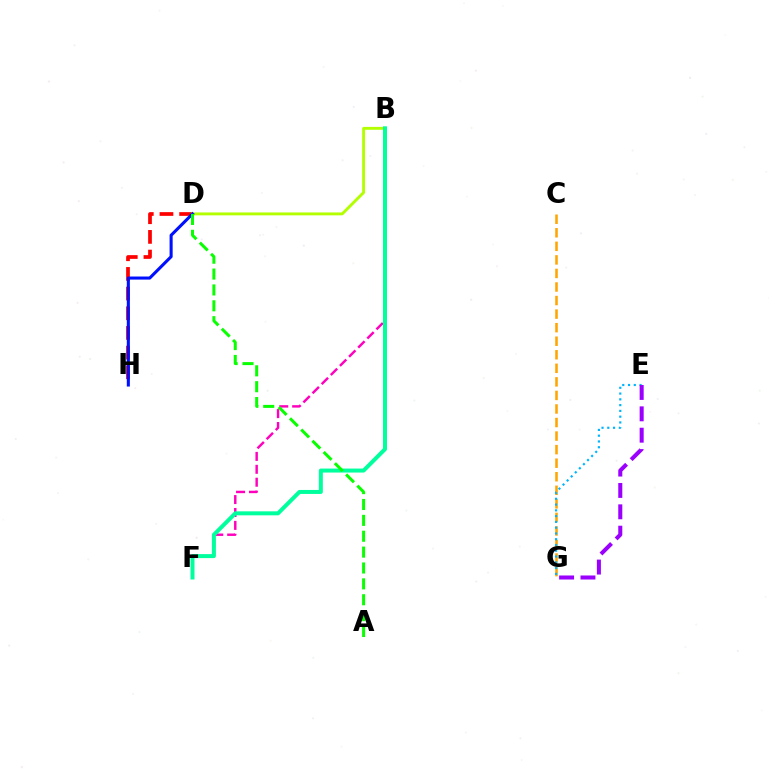{('C', 'G'): [{'color': '#ffa500', 'line_style': 'dashed', 'thickness': 1.84}], ('D', 'H'): [{'color': '#ff0000', 'line_style': 'dashed', 'thickness': 2.67}, {'color': '#0010ff', 'line_style': 'solid', 'thickness': 2.21}], ('B', 'F'): [{'color': '#ff00bd', 'line_style': 'dashed', 'thickness': 1.75}, {'color': '#00ff9d', 'line_style': 'solid', 'thickness': 2.87}], ('B', 'D'): [{'color': '#b3ff00', 'line_style': 'solid', 'thickness': 2.08}], ('E', 'G'): [{'color': '#00b5ff', 'line_style': 'dotted', 'thickness': 1.57}, {'color': '#9b00ff', 'line_style': 'dashed', 'thickness': 2.9}], ('A', 'D'): [{'color': '#08ff00', 'line_style': 'dashed', 'thickness': 2.16}]}